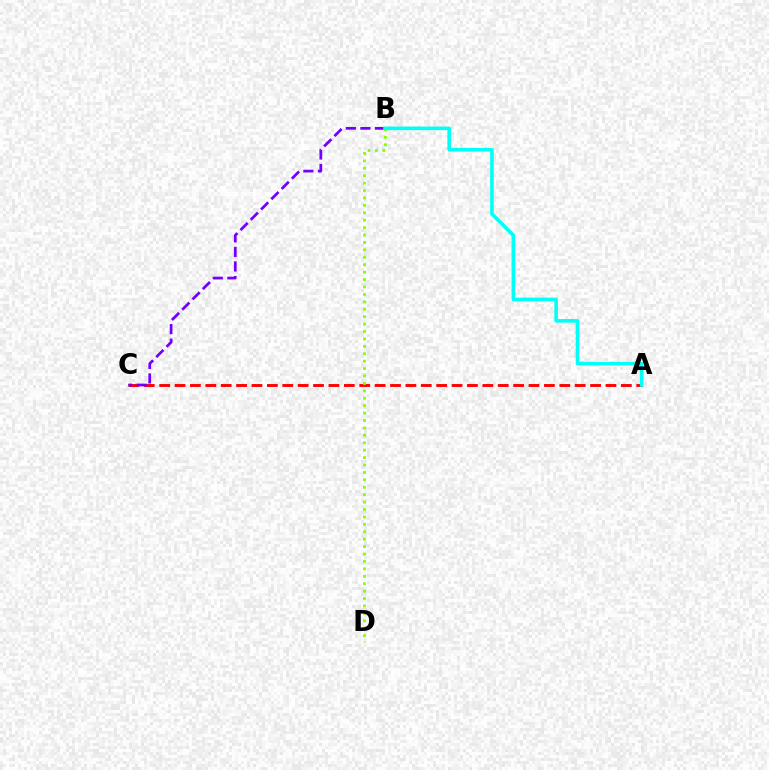{('A', 'C'): [{'color': '#ff0000', 'line_style': 'dashed', 'thickness': 2.09}], ('B', 'C'): [{'color': '#7200ff', 'line_style': 'dashed', 'thickness': 1.98}], ('B', 'D'): [{'color': '#84ff00', 'line_style': 'dotted', 'thickness': 2.02}], ('A', 'B'): [{'color': '#00fff6', 'line_style': 'solid', 'thickness': 2.57}]}